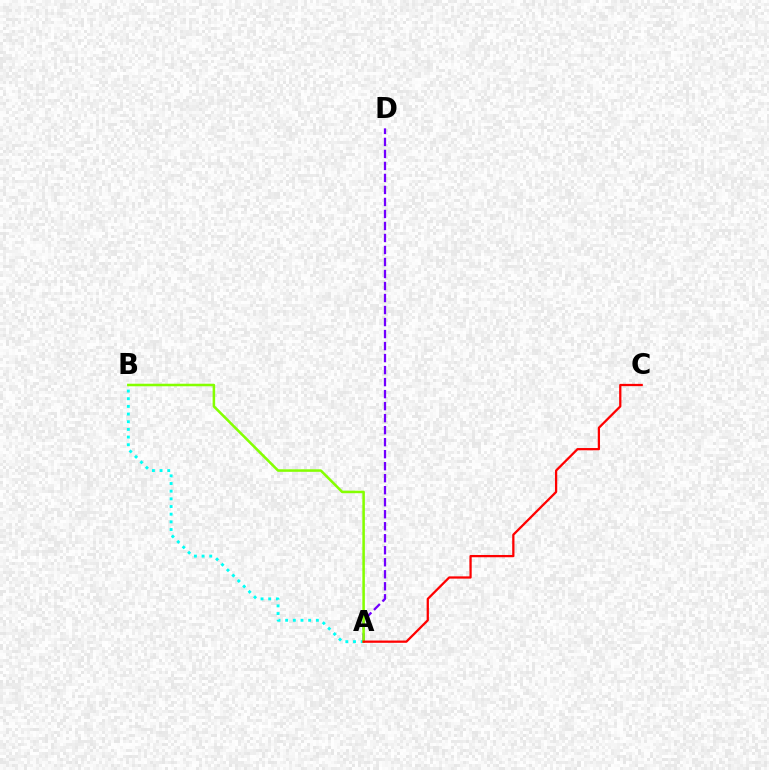{('A', 'D'): [{'color': '#7200ff', 'line_style': 'dashed', 'thickness': 1.63}], ('A', 'B'): [{'color': '#00fff6', 'line_style': 'dotted', 'thickness': 2.08}, {'color': '#84ff00', 'line_style': 'solid', 'thickness': 1.83}], ('A', 'C'): [{'color': '#ff0000', 'line_style': 'solid', 'thickness': 1.63}]}